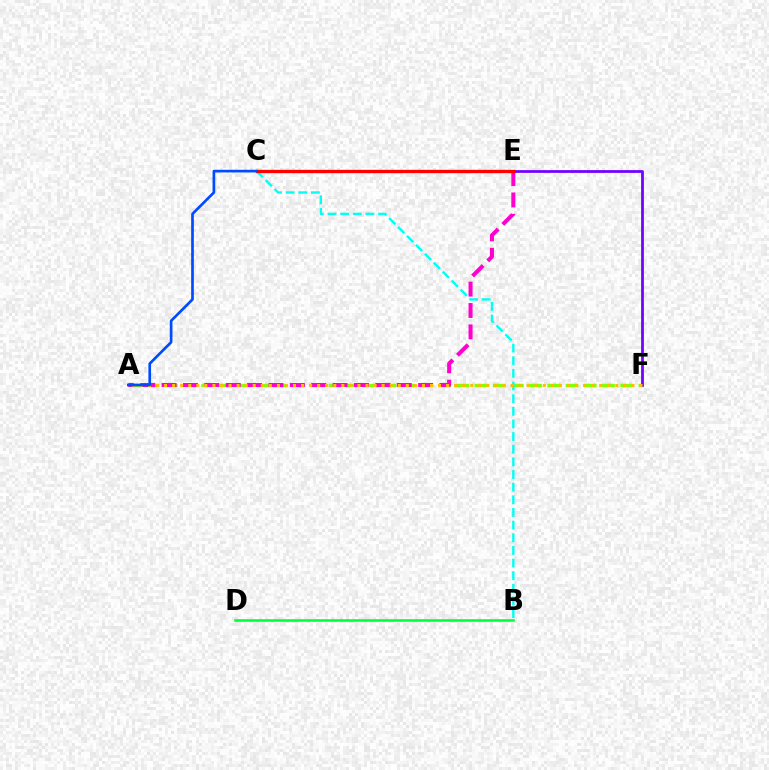{('A', 'F'): [{'color': '#84ff00', 'line_style': 'dashed', 'thickness': 2.47}, {'color': '#ffbd00', 'line_style': 'dotted', 'thickness': 2.19}], ('B', 'D'): [{'color': '#00ff39', 'line_style': 'solid', 'thickness': 1.84}], ('A', 'E'): [{'color': '#ff00cf', 'line_style': 'dashed', 'thickness': 2.9}], ('B', 'C'): [{'color': '#00fff6', 'line_style': 'dashed', 'thickness': 1.72}], ('E', 'F'): [{'color': '#7200ff', 'line_style': 'solid', 'thickness': 1.98}], ('C', 'E'): [{'color': '#ff0000', 'line_style': 'solid', 'thickness': 2.41}], ('A', 'C'): [{'color': '#004bff', 'line_style': 'solid', 'thickness': 1.93}]}